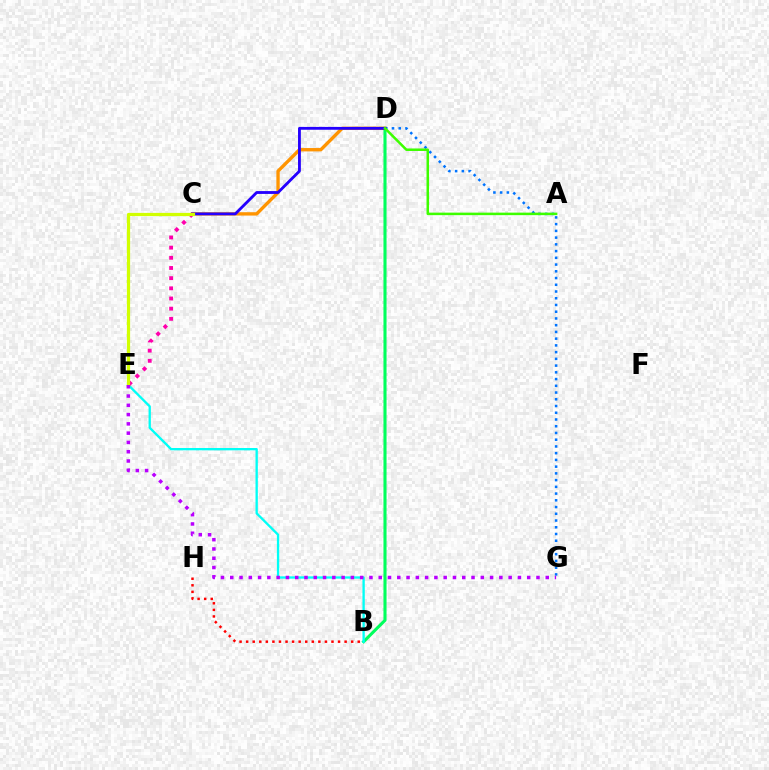{('B', 'H'): [{'color': '#ff0000', 'line_style': 'dotted', 'thickness': 1.78}], ('B', 'D'): [{'color': '#00ff5c', 'line_style': 'solid', 'thickness': 2.22}], ('C', 'D'): [{'color': '#ff9400', 'line_style': 'solid', 'thickness': 2.42}, {'color': '#2500ff', 'line_style': 'solid', 'thickness': 2.04}], ('D', 'G'): [{'color': '#0074ff', 'line_style': 'dotted', 'thickness': 1.83}], ('B', 'E'): [{'color': '#00fff6', 'line_style': 'solid', 'thickness': 1.67}], ('C', 'E'): [{'color': '#ff00ac', 'line_style': 'dotted', 'thickness': 2.76}, {'color': '#d1ff00', 'line_style': 'solid', 'thickness': 2.32}], ('A', 'D'): [{'color': '#3dff00', 'line_style': 'solid', 'thickness': 1.82}], ('E', 'G'): [{'color': '#b900ff', 'line_style': 'dotted', 'thickness': 2.52}]}